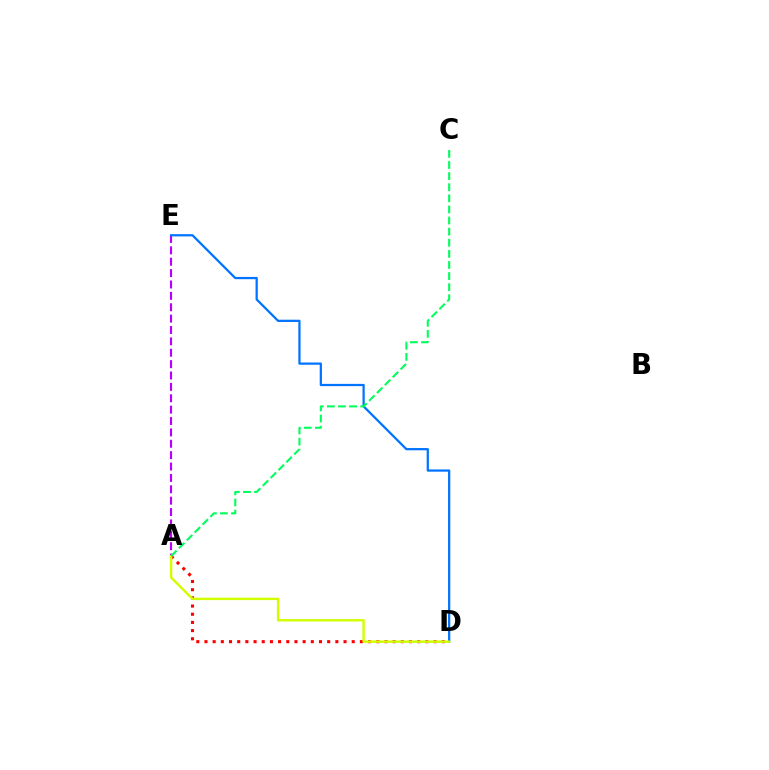{('A', 'E'): [{'color': '#b900ff', 'line_style': 'dashed', 'thickness': 1.55}], ('A', 'D'): [{'color': '#ff0000', 'line_style': 'dotted', 'thickness': 2.22}, {'color': '#d1ff00', 'line_style': 'solid', 'thickness': 1.74}], ('D', 'E'): [{'color': '#0074ff', 'line_style': 'solid', 'thickness': 1.62}], ('A', 'C'): [{'color': '#00ff5c', 'line_style': 'dashed', 'thickness': 1.51}]}